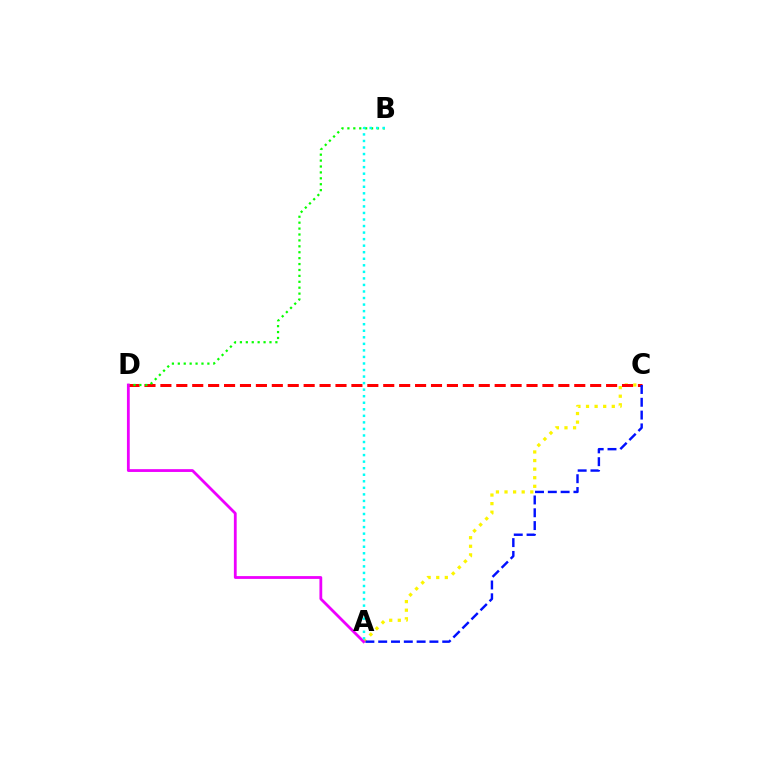{('A', 'C'): [{'color': '#fcf500', 'line_style': 'dotted', 'thickness': 2.33}, {'color': '#0010ff', 'line_style': 'dashed', 'thickness': 1.74}], ('C', 'D'): [{'color': '#ff0000', 'line_style': 'dashed', 'thickness': 2.16}], ('B', 'D'): [{'color': '#08ff00', 'line_style': 'dotted', 'thickness': 1.61}], ('A', 'D'): [{'color': '#ee00ff', 'line_style': 'solid', 'thickness': 2.01}], ('A', 'B'): [{'color': '#00fff6', 'line_style': 'dotted', 'thickness': 1.78}]}